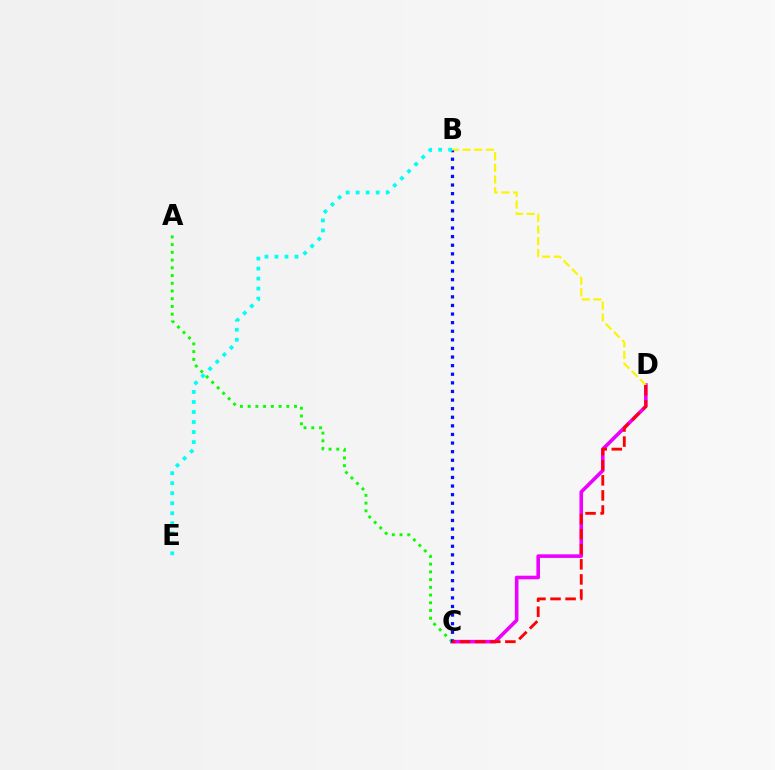{('C', 'D'): [{'color': '#ee00ff', 'line_style': 'solid', 'thickness': 2.6}, {'color': '#ff0000', 'line_style': 'dashed', 'thickness': 2.05}], ('A', 'C'): [{'color': '#08ff00', 'line_style': 'dotted', 'thickness': 2.1}], ('B', 'D'): [{'color': '#fcf500', 'line_style': 'dashed', 'thickness': 1.58}], ('B', 'C'): [{'color': '#0010ff', 'line_style': 'dotted', 'thickness': 2.34}], ('B', 'E'): [{'color': '#00fff6', 'line_style': 'dotted', 'thickness': 2.72}]}